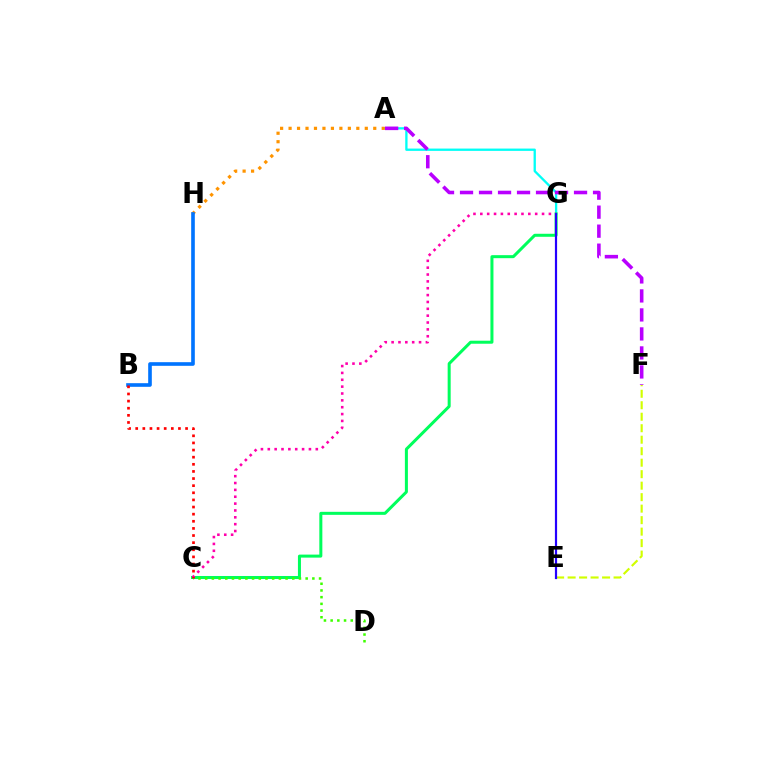{('A', 'G'): [{'color': '#00fff6', 'line_style': 'solid', 'thickness': 1.67}], ('A', 'F'): [{'color': '#b900ff', 'line_style': 'dashed', 'thickness': 2.58}], ('A', 'H'): [{'color': '#ff9400', 'line_style': 'dotted', 'thickness': 2.3}], ('C', 'G'): [{'color': '#00ff5c', 'line_style': 'solid', 'thickness': 2.17}, {'color': '#ff00ac', 'line_style': 'dotted', 'thickness': 1.86}], ('E', 'F'): [{'color': '#d1ff00', 'line_style': 'dashed', 'thickness': 1.56}], ('B', 'H'): [{'color': '#0074ff', 'line_style': 'solid', 'thickness': 2.61}], ('C', 'D'): [{'color': '#3dff00', 'line_style': 'dotted', 'thickness': 1.82}], ('E', 'G'): [{'color': '#2500ff', 'line_style': 'solid', 'thickness': 1.58}], ('B', 'C'): [{'color': '#ff0000', 'line_style': 'dotted', 'thickness': 1.94}]}